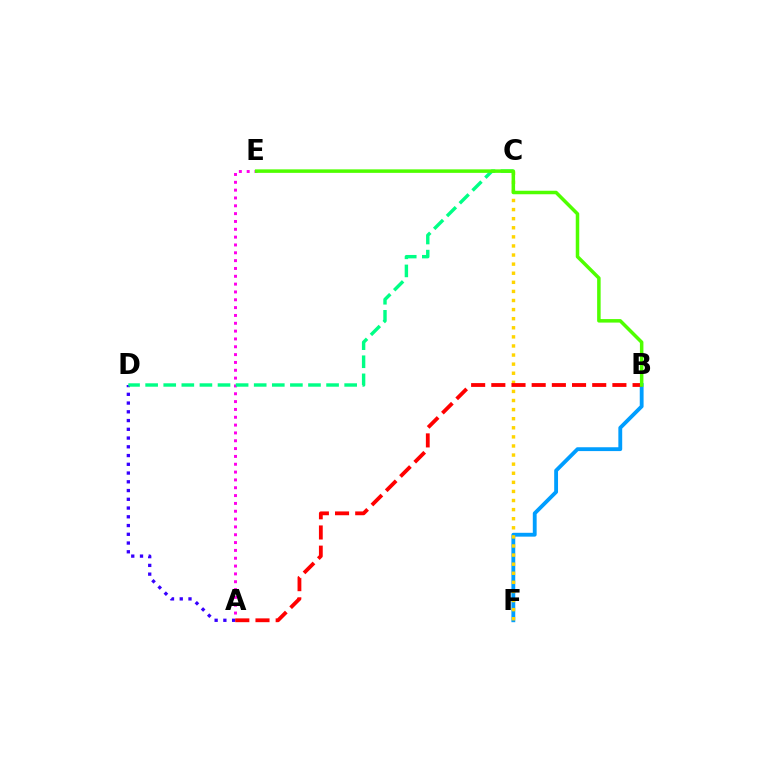{('B', 'F'): [{'color': '#009eff', 'line_style': 'solid', 'thickness': 2.77}], ('A', 'E'): [{'color': '#ff00ed', 'line_style': 'dotted', 'thickness': 2.13}], ('A', 'D'): [{'color': '#3700ff', 'line_style': 'dotted', 'thickness': 2.38}], ('C', 'F'): [{'color': '#ffd500', 'line_style': 'dotted', 'thickness': 2.47}], ('C', 'D'): [{'color': '#00ff86', 'line_style': 'dashed', 'thickness': 2.46}], ('A', 'B'): [{'color': '#ff0000', 'line_style': 'dashed', 'thickness': 2.74}], ('B', 'E'): [{'color': '#4fff00', 'line_style': 'solid', 'thickness': 2.52}]}